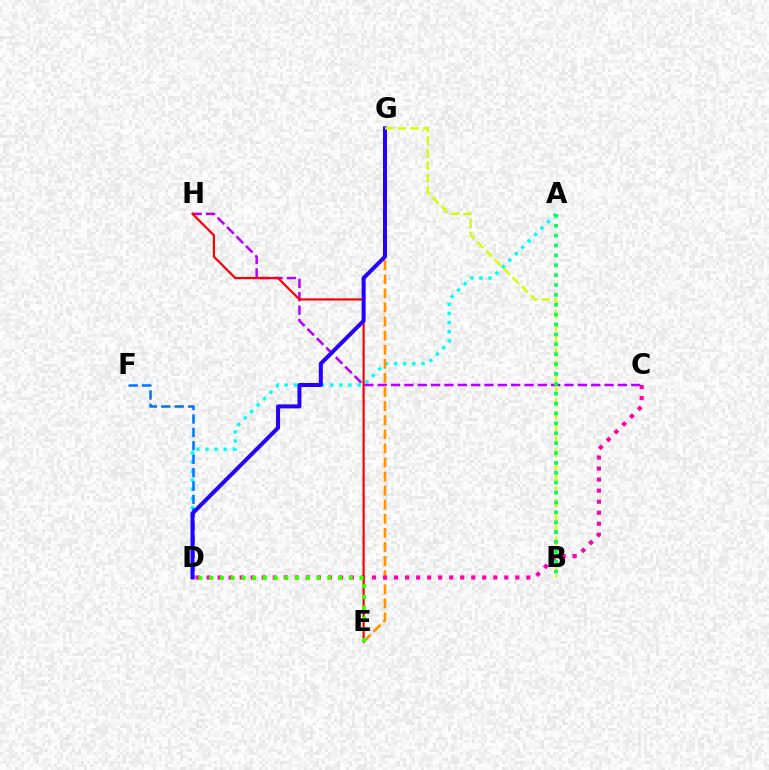{('A', 'D'): [{'color': '#00fff6', 'line_style': 'dotted', 'thickness': 2.47}], ('E', 'G'): [{'color': '#ff9400', 'line_style': 'dashed', 'thickness': 1.91}], ('D', 'F'): [{'color': '#0074ff', 'line_style': 'dashed', 'thickness': 1.82}], ('C', 'D'): [{'color': '#ff00ac', 'line_style': 'dotted', 'thickness': 3.0}], ('C', 'H'): [{'color': '#b900ff', 'line_style': 'dashed', 'thickness': 1.81}], ('E', 'H'): [{'color': '#ff0000', 'line_style': 'solid', 'thickness': 1.58}], ('D', 'G'): [{'color': '#2500ff', 'line_style': 'solid', 'thickness': 2.88}], ('B', 'G'): [{'color': '#d1ff00', 'line_style': 'dashed', 'thickness': 1.71}], ('D', 'E'): [{'color': '#3dff00', 'line_style': 'dotted', 'thickness': 2.92}], ('A', 'B'): [{'color': '#00ff5c', 'line_style': 'dotted', 'thickness': 2.68}]}